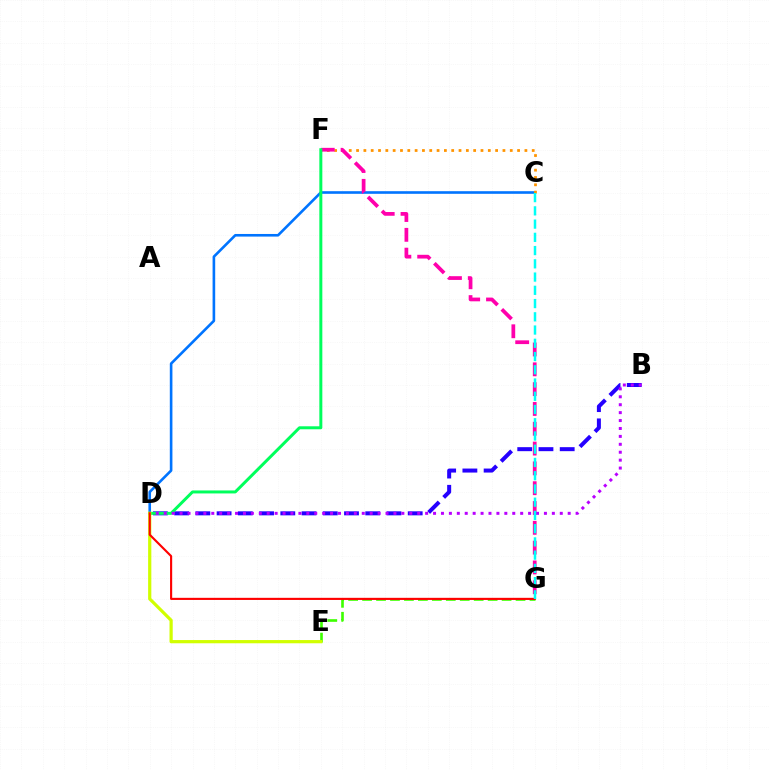{('B', 'D'): [{'color': '#2500ff', 'line_style': 'dashed', 'thickness': 2.88}, {'color': '#b900ff', 'line_style': 'dotted', 'thickness': 2.15}], ('C', 'D'): [{'color': '#0074ff', 'line_style': 'solid', 'thickness': 1.89}], ('C', 'F'): [{'color': '#ff9400', 'line_style': 'dotted', 'thickness': 1.99}], ('F', 'G'): [{'color': '#ff00ac', 'line_style': 'dashed', 'thickness': 2.69}], ('E', 'G'): [{'color': '#3dff00', 'line_style': 'dashed', 'thickness': 1.9}], ('D', 'F'): [{'color': '#00ff5c', 'line_style': 'solid', 'thickness': 2.15}], ('D', 'E'): [{'color': '#d1ff00', 'line_style': 'solid', 'thickness': 2.31}], ('D', 'G'): [{'color': '#ff0000', 'line_style': 'solid', 'thickness': 1.53}], ('C', 'G'): [{'color': '#00fff6', 'line_style': 'dashed', 'thickness': 1.8}]}